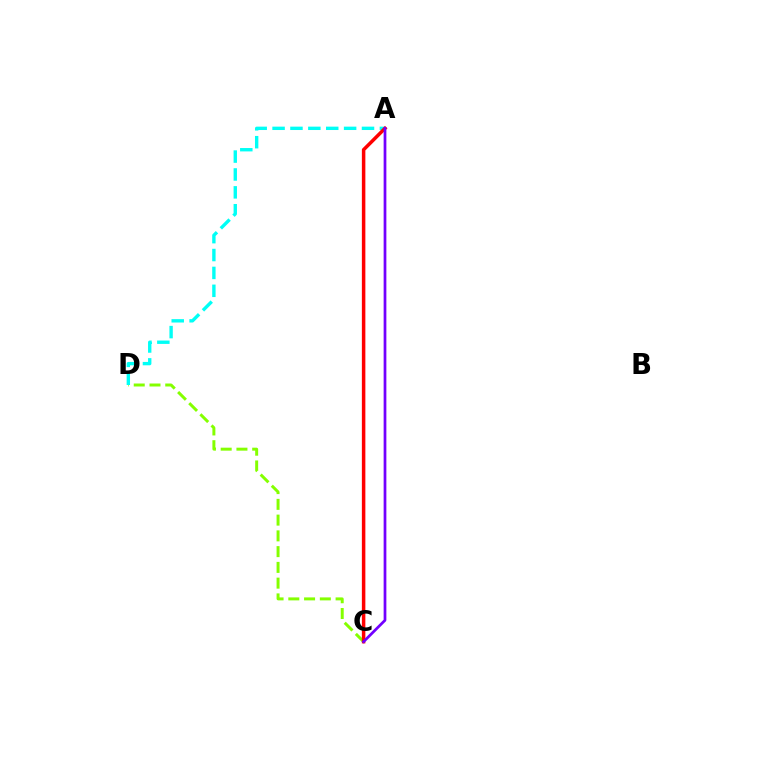{('C', 'D'): [{'color': '#84ff00', 'line_style': 'dashed', 'thickness': 2.14}], ('A', 'D'): [{'color': '#00fff6', 'line_style': 'dashed', 'thickness': 2.43}], ('A', 'C'): [{'color': '#ff0000', 'line_style': 'solid', 'thickness': 2.52}, {'color': '#7200ff', 'line_style': 'solid', 'thickness': 1.97}]}